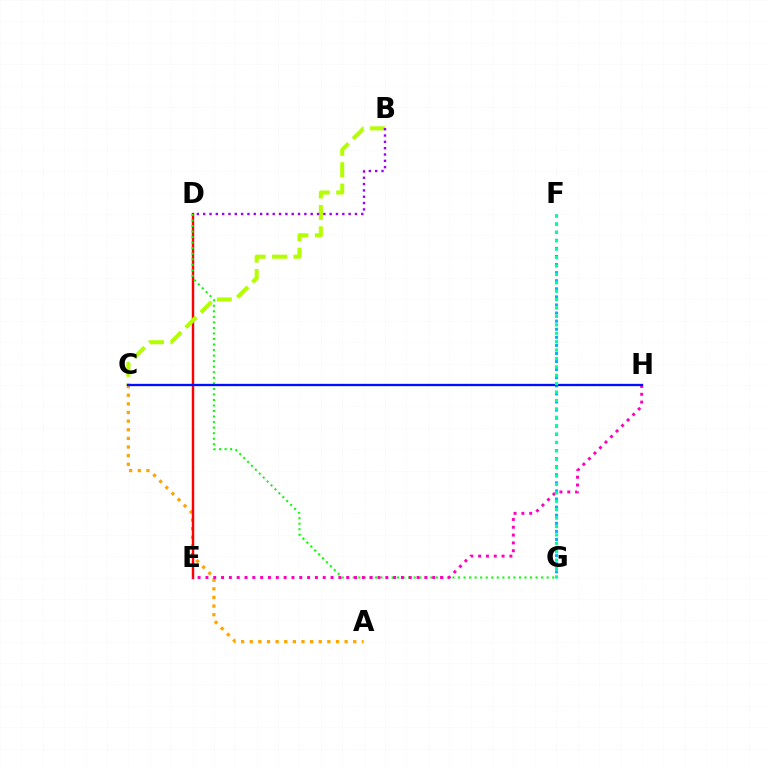{('A', 'C'): [{'color': '#ffa500', 'line_style': 'dotted', 'thickness': 2.34}], ('D', 'E'): [{'color': '#ff0000', 'line_style': 'solid', 'thickness': 1.76}], ('D', 'G'): [{'color': '#08ff00', 'line_style': 'dotted', 'thickness': 1.5}], ('B', 'C'): [{'color': '#b3ff00', 'line_style': 'dashed', 'thickness': 2.9}], ('E', 'H'): [{'color': '#ff00bd', 'line_style': 'dotted', 'thickness': 2.13}], ('F', 'G'): [{'color': '#00b5ff', 'line_style': 'dotted', 'thickness': 2.2}, {'color': '#00ff9d', 'line_style': 'dotted', 'thickness': 2.28}], ('B', 'D'): [{'color': '#9b00ff', 'line_style': 'dotted', 'thickness': 1.72}], ('C', 'H'): [{'color': '#0010ff', 'line_style': 'solid', 'thickness': 1.67}]}